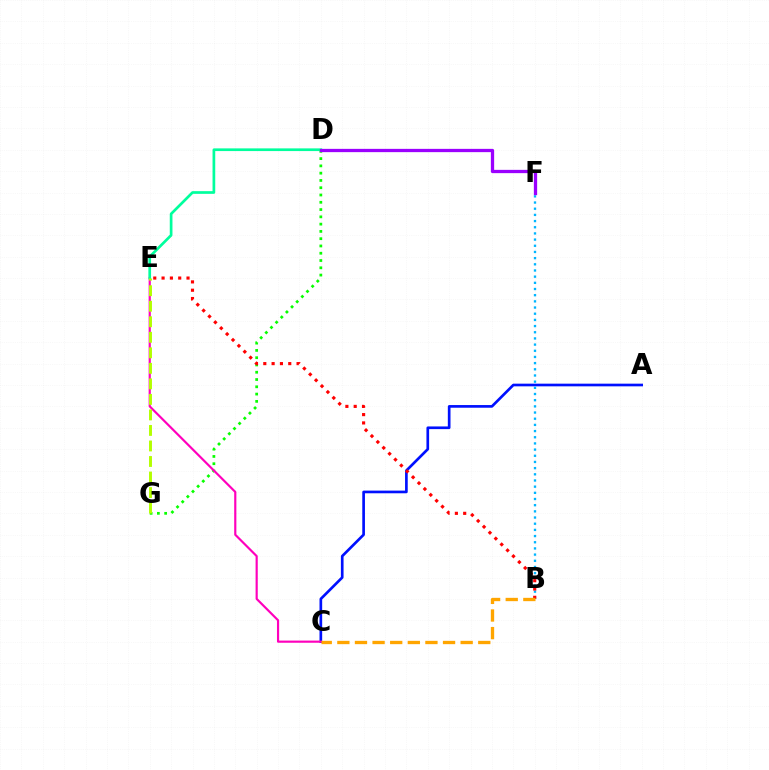{('A', 'C'): [{'color': '#0010ff', 'line_style': 'solid', 'thickness': 1.92}], ('B', 'F'): [{'color': '#00b5ff', 'line_style': 'dotted', 'thickness': 1.68}], ('D', 'G'): [{'color': '#08ff00', 'line_style': 'dotted', 'thickness': 1.98}], ('B', 'E'): [{'color': '#ff0000', 'line_style': 'dotted', 'thickness': 2.26}], ('C', 'E'): [{'color': '#ff00bd', 'line_style': 'solid', 'thickness': 1.56}], ('D', 'E'): [{'color': '#00ff9d', 'line_style': 'solid', 'thickness': 1.94}], ('B', 'C'): [{'color': '#ffa500', 'line_style': 'dashed', 'thickness': 2.39}], ('D', 'F'): [{'color': '#9b00ff', 'line_style': 'solid', 'thickness': 2.36}], ('E', 'G'): [{'color': '#b3ff00', 'line_style': 'dashed', 'thickness': 2.11}]}